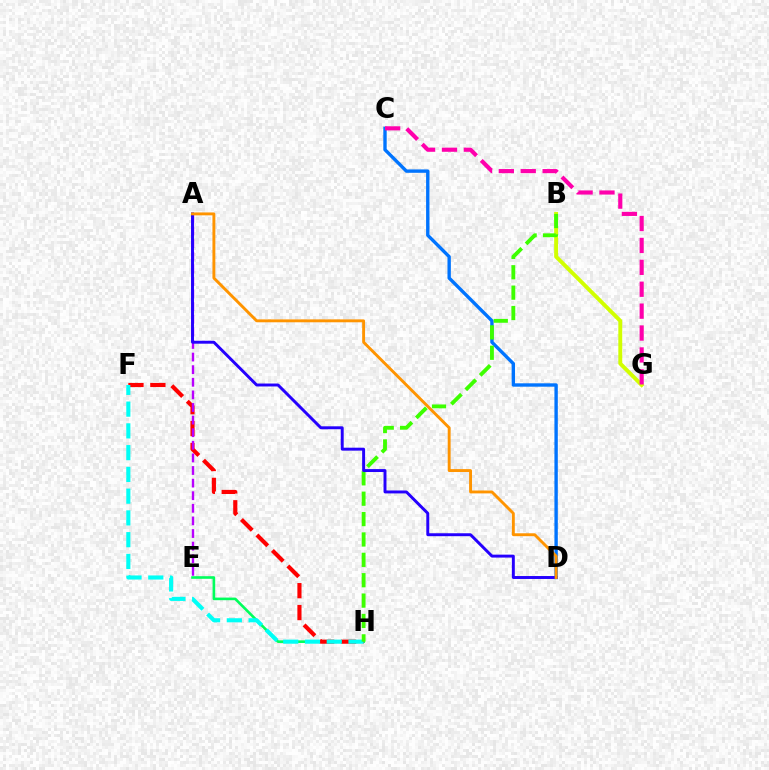{('B', 'G'): [{'color': '#d1ff00', 'line_style': 'solid', 'thickness': 2.81}], ('C', 'D'): [{'color': '#0074ff', 'line_style': 'solid', 'thickness': 2.43}], ('E', 'H'): [{'color': '#00ff5c', 'line_style': 'solid', 'thickness': 1.89}], ('F', 'H'): [{'color': '#ff0000', 'line_style': 'dashed', 'thickness': 2.97}, {'color': '#00fff6', 'line_style': 'dashed', 'thickness': 2.96}], ('A', 'E'): [{'color': '#b900ff', 'line_style': 'dashed', 'thickness': 1.71}], ('B', 'H'): [{'color': '#3dff00', 'line_style': 'dashed', 'thickness': 2.77}], ('A', 'D'): [{'color': '#2500ff', 'line_style': 'solid', 'thickness': 2.12}, {'color': '#ff9400', 'line_style': 'solid', 'thickness': 2.09}], ('C', 'G'): [{'color': '#ff00ac', 'line_style': 'dashed', 'thickness': 2.98}]}